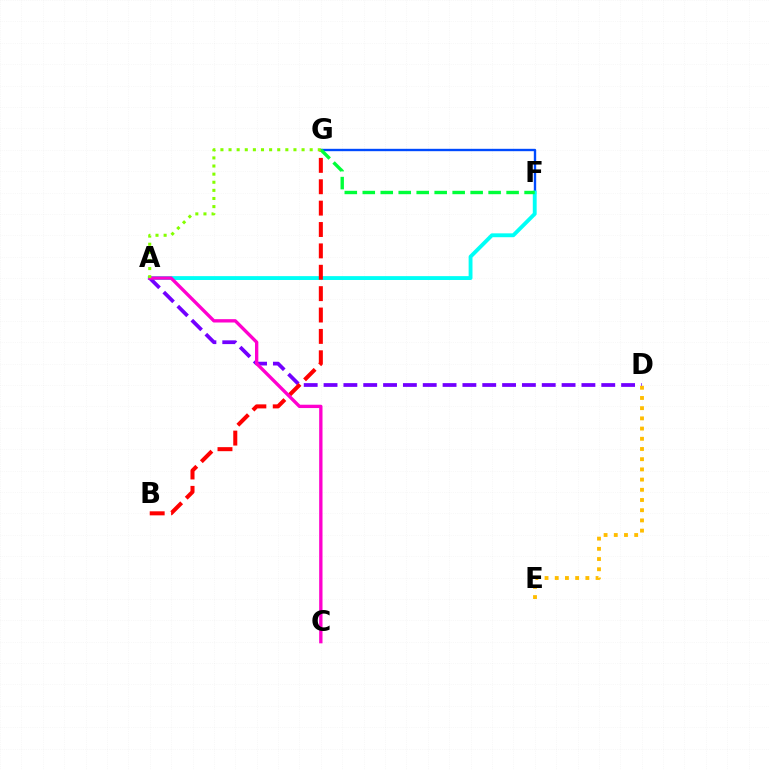{('F', 'G'): [{'color': '#004bff', 'line_style': 'solid', 'thickness': 1.7}, {'color': '#00ff39', 'line_style': 'dashed', 'thickness': 2.44}], ('A', 'F'): [{'color': '#00fff6', 'line_style': 'solid', 'thickness': 2.78}], ('A', 'D'): [{'color': '#7200ff', 'line_style': 'dashed', 'thickness': 2.69}], ('B', 'G'): [{'color': '#ff0000', 'line_style': 'dashed', 'thickness': 2.9}], ('D', 'E'): [{'color': '#ffbd00', 'line_style': 'dotted', 'thickness': 2.77}], ('A', 'C'): [{'color': '#ff00cf', 'line_style': 'solid', 'thickness': 2.4}], ('A', 'G'): [{'color': '#84ff00', 'line_style': 'dotted', 'thickness': 2.2}]}